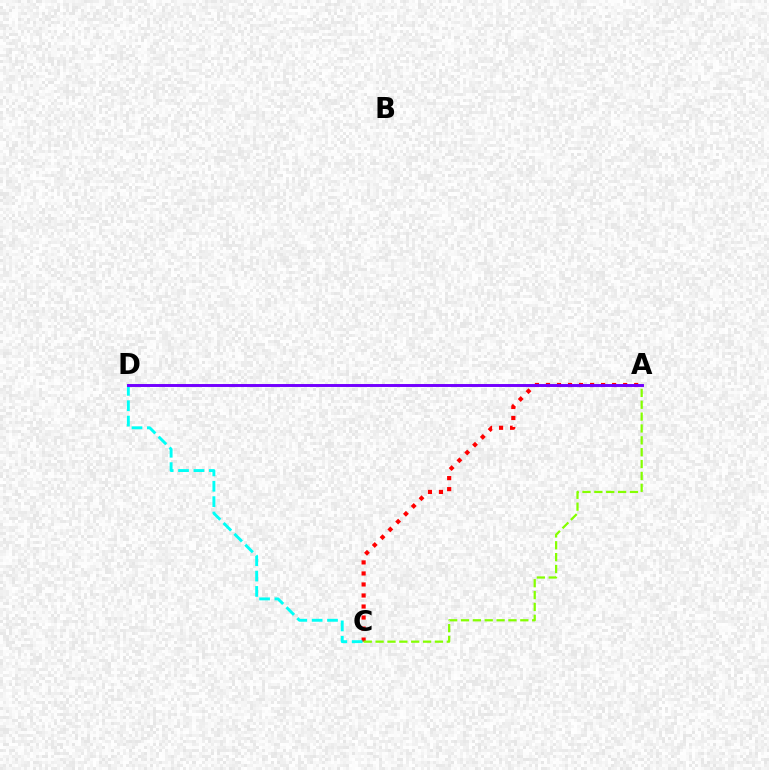{('A', 'C'): [{'color': '#ff0000', 'line_style': 'dotted', 'thickness': 3.0}, {'color': '#84ff00', 'line_style': 'dashed', 'thickness': 1.61}], ('C', 'D'): [{'color': '#00fff6', 'line_style': 'dashed', 'thickness': 2.09}], ('A', 'D'): [{'color': '#7200ff', 'line_style': 'solid', 'thickness': 2.11}]}